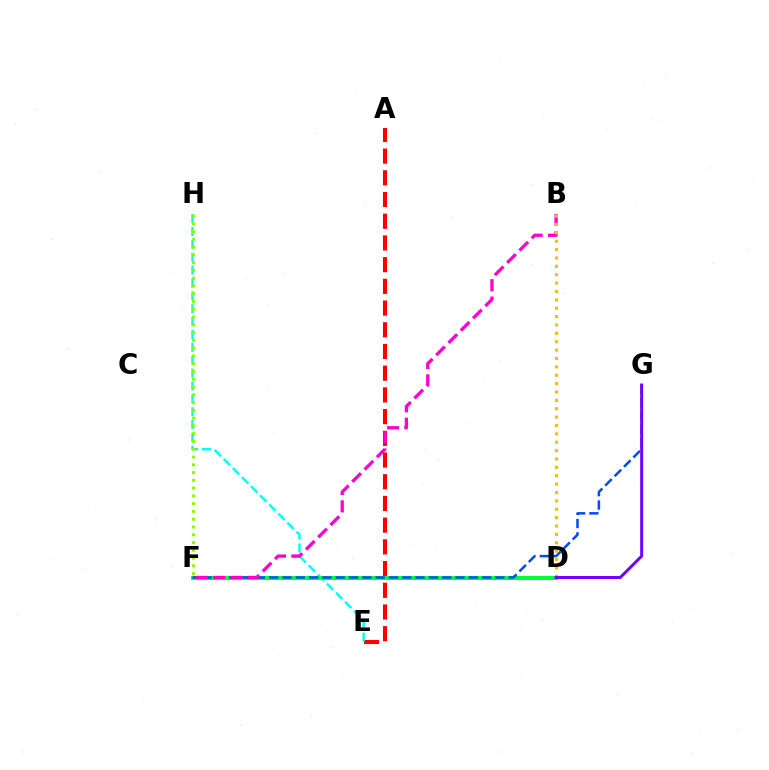{('A', 'E'): [{'color': '#ff0000', 'line_style': 'dashed', 'thickness': 2.95}], ('E', 'H'): [{'color': '#00fff6', 'line_style': 'dashed', 'thickness': 1.75}], ('D', 'F'): [{'color': '#00ff39', 'line_style': 'solid', 'thickness': 2.96}], ('F', 'G'): [{'color': '#004bff', 'line_style': 'dashed', 'thickness': 1.81}], ('F', 'H'): [{'color': '#84ff00', 'line_style': 'dotted', 'thickness': 2.11}], ('B', 'F'): [{'color': '#ff00cf', 'line_style': 'dashed', 'thickness': 2.36}], ('B', 'D'): [{'color': '#ffbd00', 'line_style': 'dotted', 'thickness': 2.28}], ('D', 'G'): [{'color': '#7200ff', 'line_style': 'solid', 'thickness': 2.14}]}